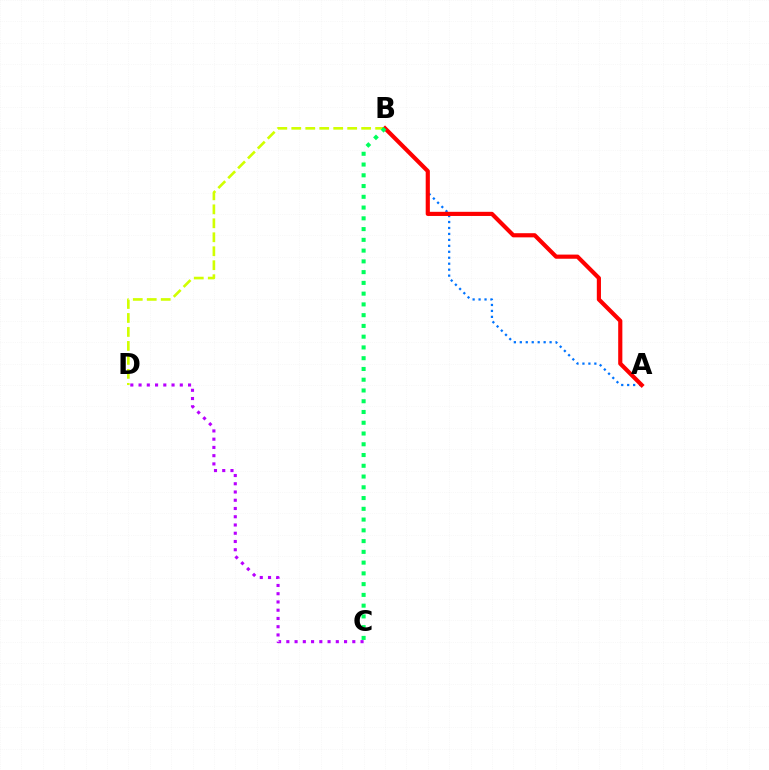{('C', 'D'): [{'color': '#b900ff', 'line_style': 'dotted', 'thickness': 2.24}], ('A', 'B'): [{'color': '#0074ff', 'line_style': 'dotted', 'thickness': 1.62}, {'color': '#ff0000', 'line_style': 'solid', 'thickness': 2.99}], ('B', 'D'): [{'color': '#d1ff00', 'line_style': 'dashed', 'thickness': 1.9}], ('B', 'C'): [{'color': '#00ff5c', 'line_style': 'dotted', 'thickness': 2.92}]}